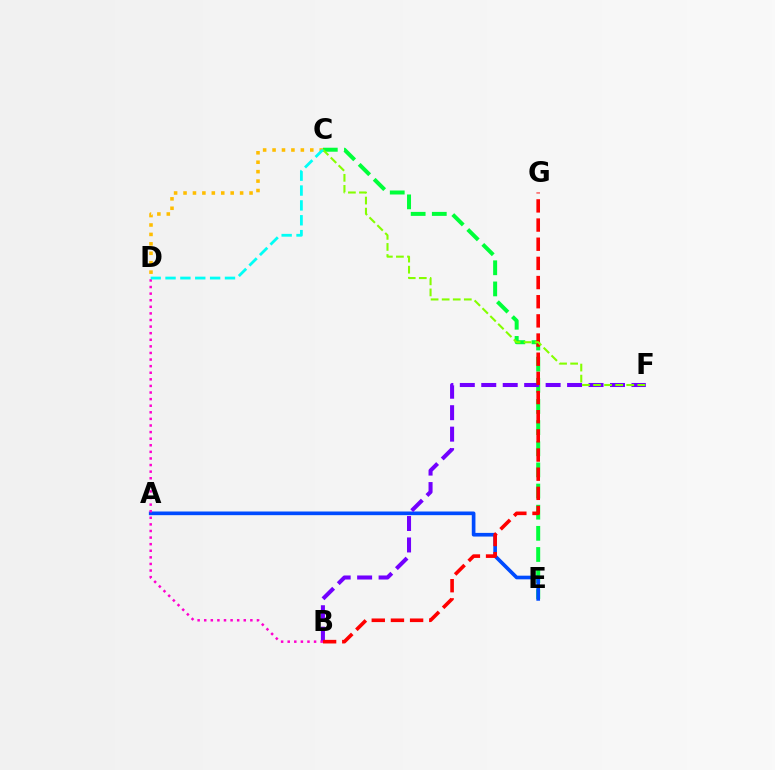{('C', 'E'): [{'color': '#00ff39', 'line_style': 'dashed', 'thickness': 2.87}], ('A', 'E'): [{'color': '#004bff', 'line_style': 'solid', 'thickness': 2.64}], ('B', 'F'): [{'color': '#7200ff', 'line_style': 'dashed', 'thickness': 2.91}], ('B', 'G'): [{'color': '#ff0000', 'line_style': 'dashed', 'thickness': 2.6}], ('B', 'D'): [{'color': '#ff00cf', 'line_style': 'dotted', 'thickness': 1.79}], ('C', 'F'): [{'color': '#84ff00', 'line_style': 'dashed', 'thickness': 1.5}], ('C', 'D'): [{'color': '#ffbd00', 'line_style': 'dotted', 'thickness': 2.56}, {'color': '#00fff6', 'line_style': 'dashed', 'thickness': 2.02}]}